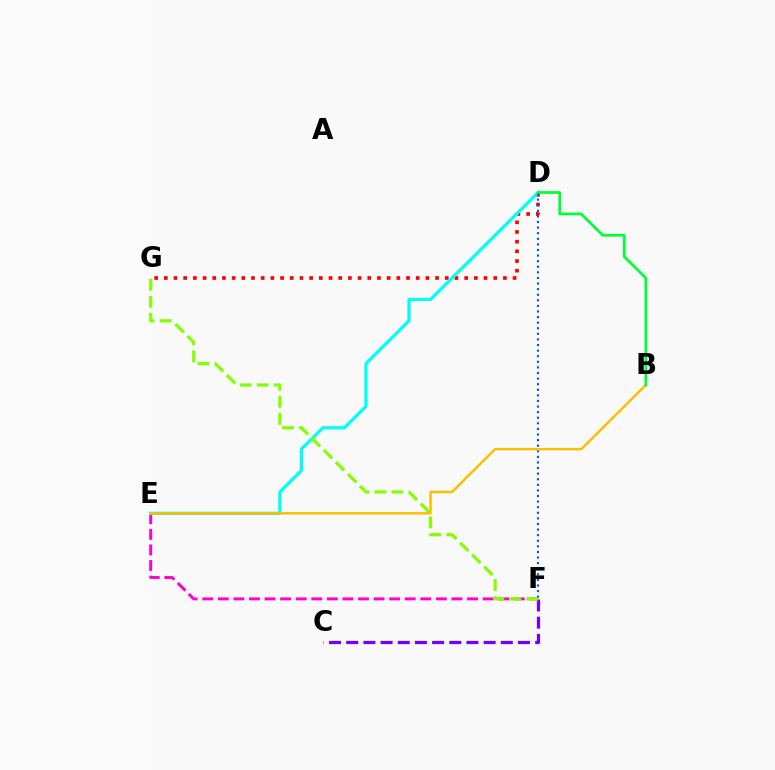{('C', 'F'): [{'color': '#7200ff', 'line_style': 'dashed', 'thickness': 2.33}], ('E', 'F'): [{'color': '#ff00cf', 'line_style': 'dashed', 'thickness': 2.12}], ('D', 'G'): [{'color': '#ff0000', 'line_style': 'dotted', 'thickness': 2.63}], ('D', 'E'): [{'color': '#00fff6', 'line_style': 'solid', 'thickness': 2.34}], ('D', 'F'): [{'color': '#004bff', 'line_style': 'dotted', 'thickness': 1.52}], ('B', 'E'): [{'color': '#ffbd00', 'line_style': 'solid', 'thickness': 1.76}], ('F', 'G'): [{'color': '#84ff00', 'line_style': 'dashed', 'thickness': 2.31}], ('B', 'D'): [{'color': '#00ff39', 'line_style': 'solid', 'thickness': 1.98}]}